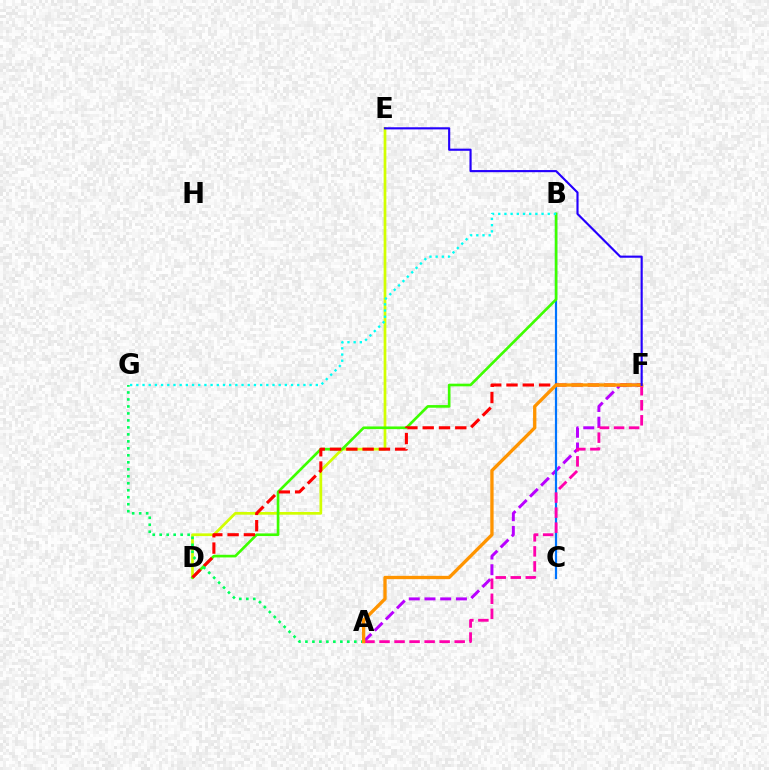{('A', 'F'): [{'color': '#b900ff', 'line_style': 'dashed', 'thickness': 2.14}, {'color': '#ff00ac', 'line_style': 'dashed', 'thickness': 2.04}, {'color': '#ff9400', 'line_style': 'solid', 'thickness': 2.39}], ('D', 'E'): [{'color': '#d1ff00', 'line_style': 'solid', 'thickness': 1.96}], ('B', 'C'): [{'color': '#0074ff', 'line_style': 'solid', 'thickness': 1.58}], ('B', 'D'): [{'color': '#3dff00', 'line_style': 'solid', 'thickness': 1.91}], ('D', 'F'): [{'color': '#ff0000', 'line_style': 'dashed', 'thickness': 2.21}], ('B', 'G'): [{'color': '#00fff6', 'line_style': 'dotted', 'thickness': 1.68}], ('A', 'G'): [{'color': '#00ff5c', 'line_style': 'dotted', 'thickness': 1.9}], ('E', 'F'): [{'color': '#2500ff', 'line_style': 'solid', 'thickness': 1.54}]}